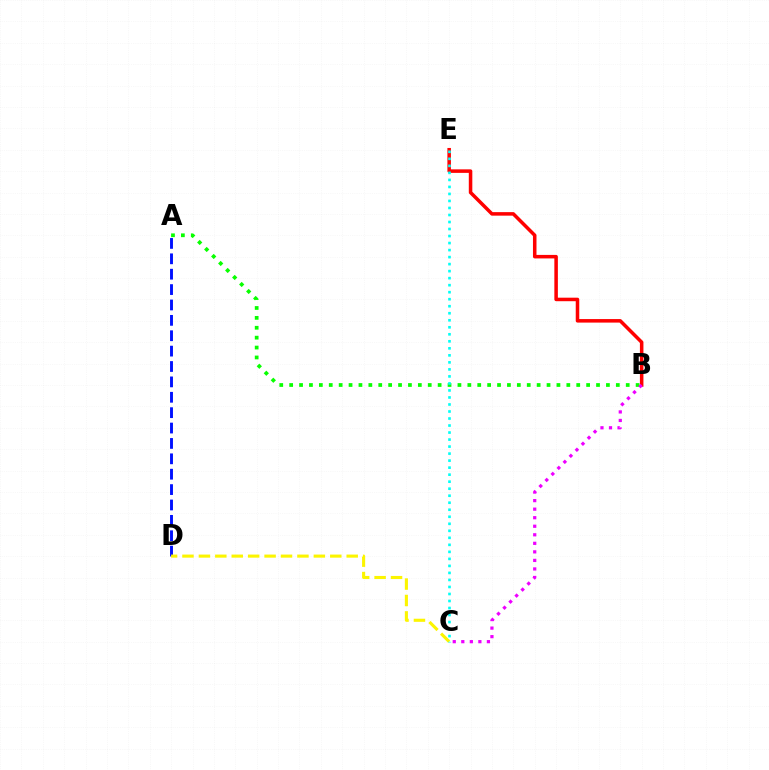{('A', 'B'): [{'color': '#08ff00', 'line_style': 'dotted', 'thickness': 2.69}], ('A', 'D'): [{'color': '#0010ff', 'line_style': 'dashed', 'thickness': 2.09}], ('B', 'E'): [{'color': '#ff0000', 'line_style': 'solid', 'thickness': 2.54}], ('C', 'D'): [{'color': '#fcf500', 'line_style': 'dashed', 'thickness': 2.23}], ('C', 'E'): [{'color': '#00fff6', 'line_style': 'dotted', 'thickness': 1.91}], ('B', 'C'): [{'color': '#ee00ff', 'line_style': 'dotted', 'thickness': 2.32}]}